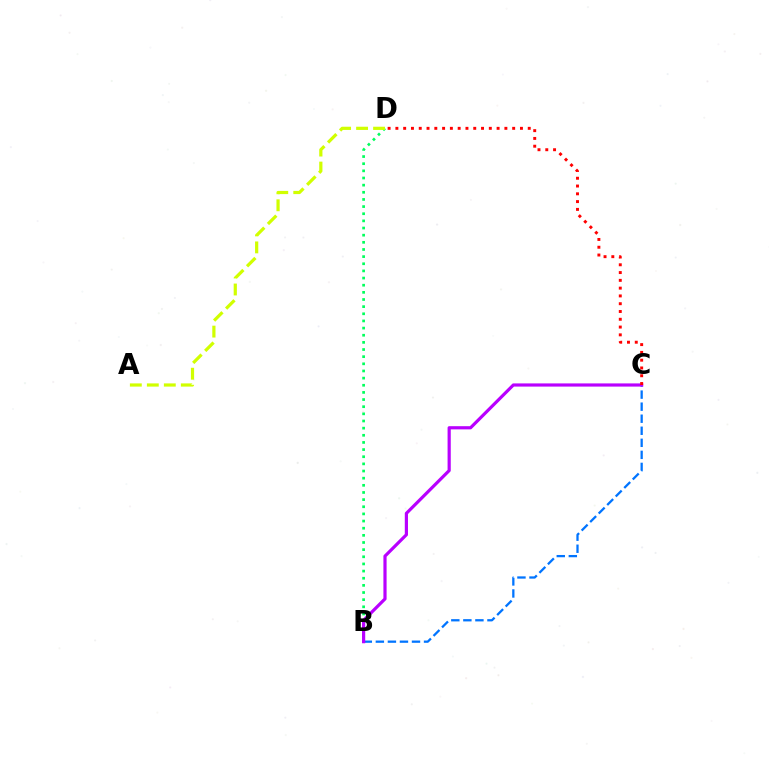{('B', 'D'): [{'color': '#00ff5c', 'line_style': 'dotted', 'thickness': 1.94}], ('B', 'C'): [{'color': '#0074ff', 'line_style': 'dashed', 'thickness': 1.64}, {'color': '#b900ff', 'line_style': 'solid', 'thickness': 2.29}], ('A', 'D'): [{'color': '#d1ff00', 'line_style': 'dashed', 'thickness': 2.31}], ('C', 'D'): [{'color': '#ff0000', 'line_style': 'dotted', 'thickness': 2.12}]}